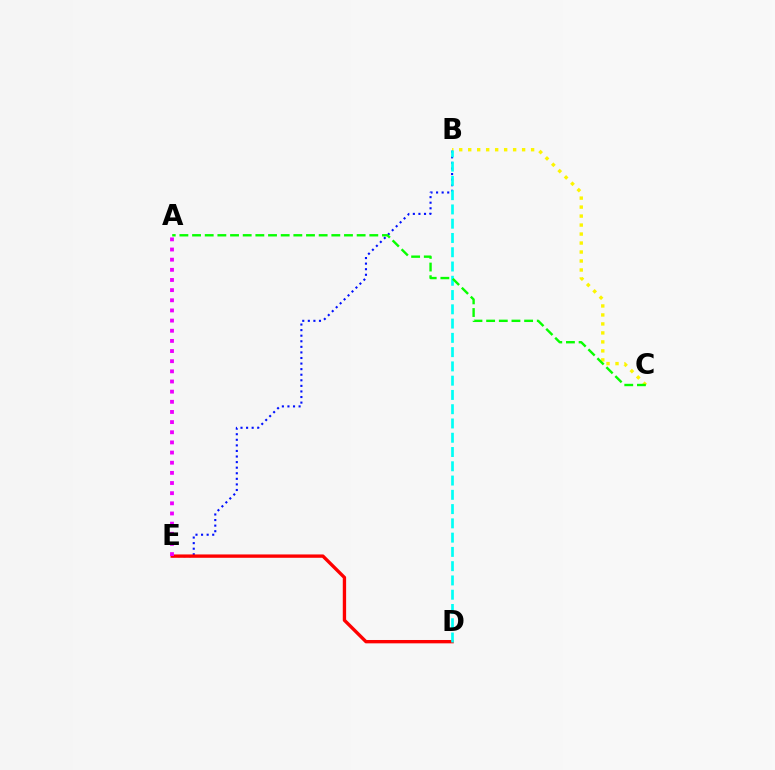{('B', 'C'): [{'color': '#fcf500', 'line_style': 'dotted', 'thickness': 2.44}], ('B', 'E'): [{'color': '#0010ff', 'line_style': 'dotted', 'thickness': 1.51}], ('D', 'E'): [{'color': '#ff0000', 'line_style': 'solid', 'thickness': 2.41}], ('B', 'D'): [{'color': '#00fff6', 'line_style': 'dashed', 'thickness': 1.94}], ('A', 'E'): [{'color': '#ee00ff', 'line_style': 'dotted', 'thickness': 2.76}], ('A', 'C'): [{'color': '#08ff00', 'line_style': 'dashed', 'thickness': 1.72}]}